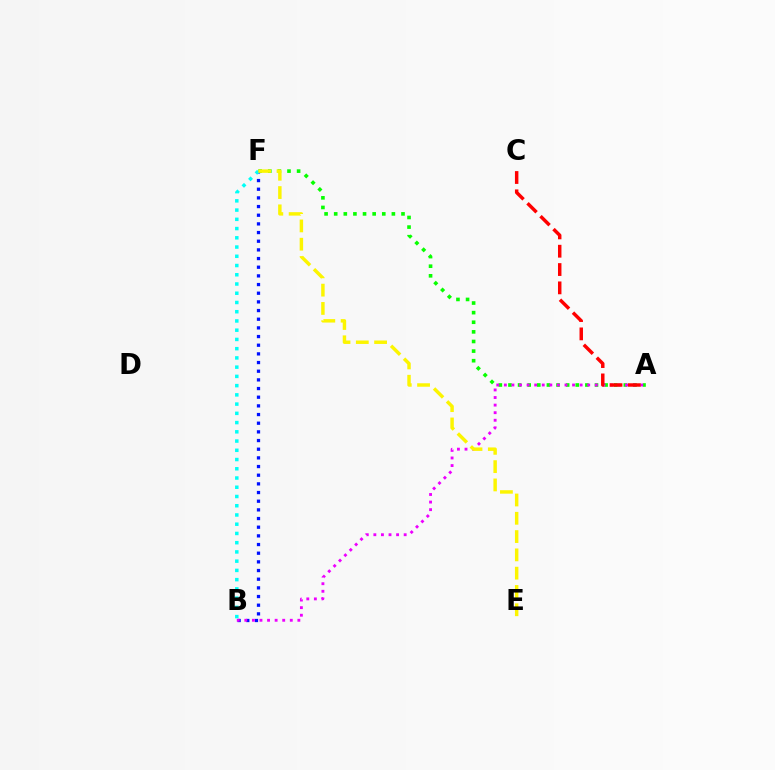{('A', 'F'): [{'color': '#08ff00', 'line_style': 'dotted', 'thickness': 2.61}], ('B', 'F'): [{'color': '#0010ff', 'line_style': 'dotted', 'thickness': 2.35}, {'color': '#00fff6', 'line_style': 'dotted', 'thickness': 2.51}], ('A', 'B'): [{'color': '#ee00ff', 'line_style': 'dotted', 'thickness': 2.06}], ('E', 'F'): [{'color': '#fcf500', 'line_style': 'dashed', 'thickness': 2.49}], ('A', 'C'): [{'color': '#ff0000', 'line_style': 'dashed', 'thickness': 2.49}]}